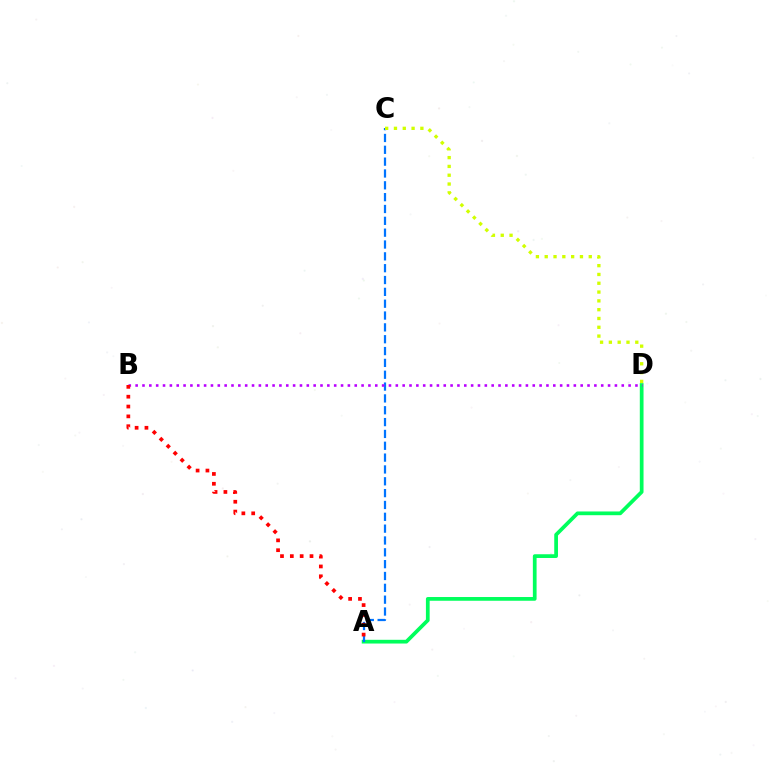{('A', 'D'): [{'color': '#00ff5c', 'line_style': 'solid', 'thickness': 2.69}], ('A', 'C'): [{'color': '#0074ff', 'line_style': 'dashed', 'thickness': 1.61}], ('B', 'D'): [{'color': '#b900ff', 'line_style': 'dotted', 'thickness': 1.86}], ('C', 'D'): [{'color': '#d1ff00', 'line_style': 'dotted', 'thickness': 2.39}], ('A', 'B'): [{'color': '#ff0000', 'line_style': 'dotted', 'thickness': 2.67}]}